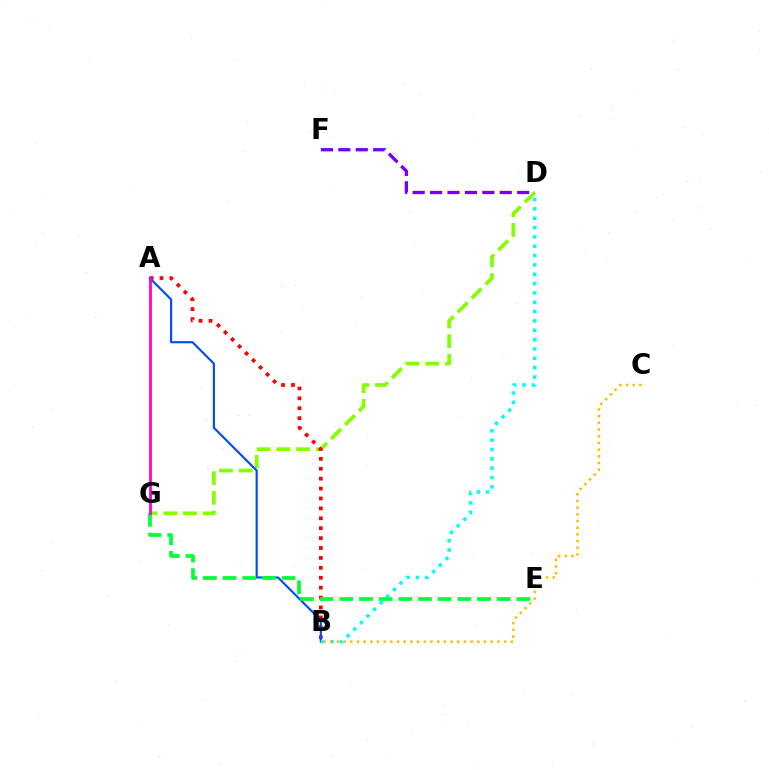{('D', 'G'): [{'color': '#84ff00', 'line_style': 'dashed', 'thickness': 2.67}], ('A', 'B'): [{'color': '#ff0000', 'line_style': 'dotted', 'thickness': 2.69}, {'color': '#004bff', 'line_style': 'solid', 'thickness': 1.55}], ('B', 'D'): [{'color': '#00fff6', 'line_style': 'dotted', 'thickness': 2.54}], ('E', 'G'): [{'color': '#00ff39', 'line_style': 'dashed', 'thickness': 2.67}], ('B', 'C'): [{'color': '#ffbd00', 'line_style': 'dotted', 'thickness': 1.82}], ('D', 'F'): [{'color': '#7200ff', 'line_style': 'dashed', 'thickness': 2.37}], ('A', 'G'): [{'color': '#ff00cf', 'line_style': 'solid', 'thickness': 1.99}]}